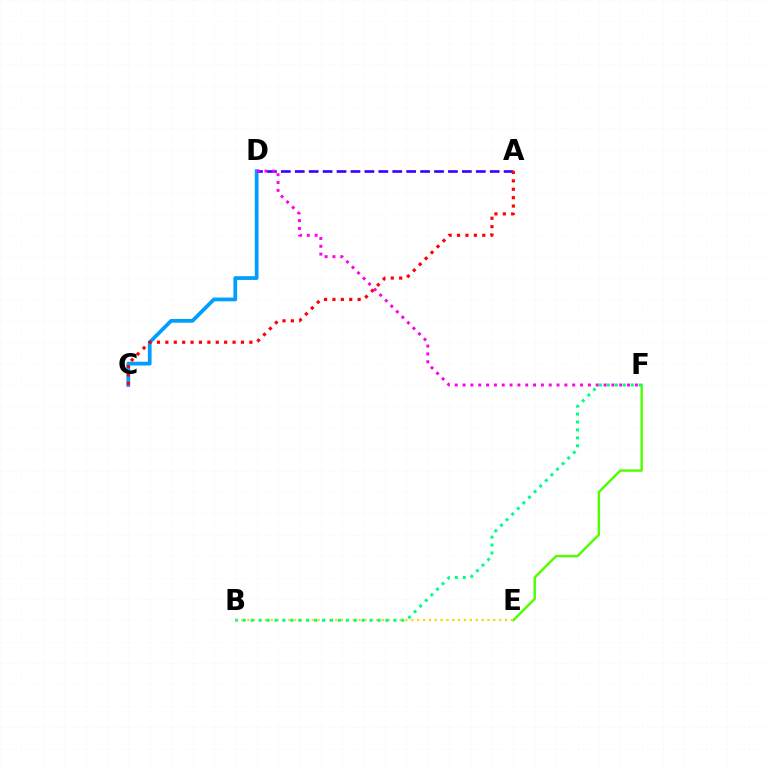{('C', 'D'): [{'color': '#009eff', 'line_style': 'solid', 'thickness': 2.7}], ('A', 'D'): [{'color': '#3700ff', 'line_style': 'dashed', 'thickness': 1.89}], ('D', 'F'): [{'color': '#ff00ed', 'line_style': 'dotted', 'thickness': 2.13}], ('E', 'F'): [{'color': '#4fff00', 'line_style': 'solid', 'thickness': 1.74}], ('B', 'E'): [{'color': '#ffd500', 'line_style': 'dotted', 'thickness': 1.59}], ('B', 'F'): [{'color': '#00ff86', 'line_style': 'dotted', 'thickness': 2.15}], ('A', 'C'): [{'color': '#ff0000', 'line_style': 'dotted', 'thickness': 2.28}]}